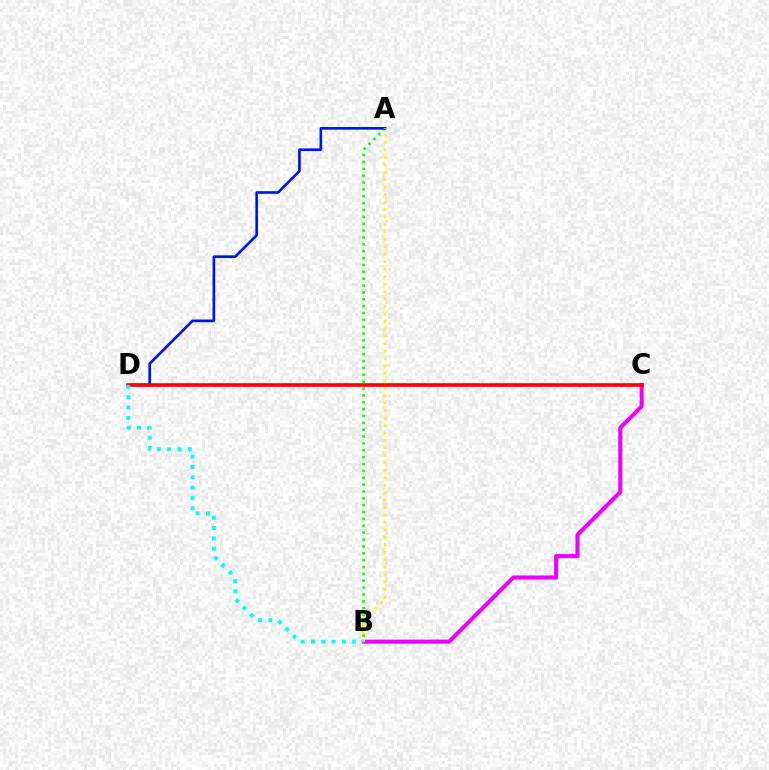{('A', 'B'): [{'color': '#08ff00', 'line_style': 'dotted', 'thickness': 1.87}, {'color': '#fcf500', 'line_style': 'dotted', 'thickness': 2.02}], ('A', 'D'): [{'color': '#0010ff', 'line_style': 'solid', 'thickness': 1.9}], ('B', 'C'): [{'color': '#ee00ff', 'line_style': 'solid', 'thickness': 2.94}], ('C', 'D'): [{'color': '#ff0000', 'line_style': 'solid', 'thickness': 2.6}], ('B', 'D'): [{'color': '#00fff6', 'line_style': 'dotted', 'thickness': 2.8}]}